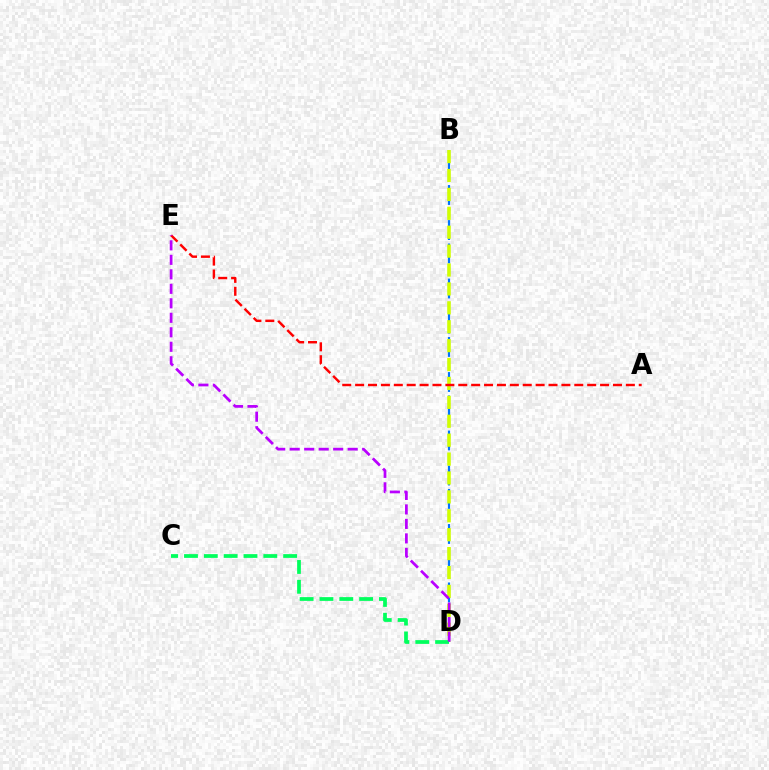{('B', 'D'): [{'color': '#0074ff', 'line_style': 'dashed', 'thickness': 1.59}, {'color': '#d1ff00', 'line_style': 'dashed', 'thickness': 2.57}], ('A', 'E'): [{'color': '#ff0000', 'line_style': 'dashed', 'thickness': 1.75}], ('C', 'D'): [{'color': '#00ff5c', 'line_style': 'dashed', 'thickness': 2.69}], ('D', 'E'): [{'color': '#b900ff', 'line_style': 'dashed', 'thickness': 1.97}]}